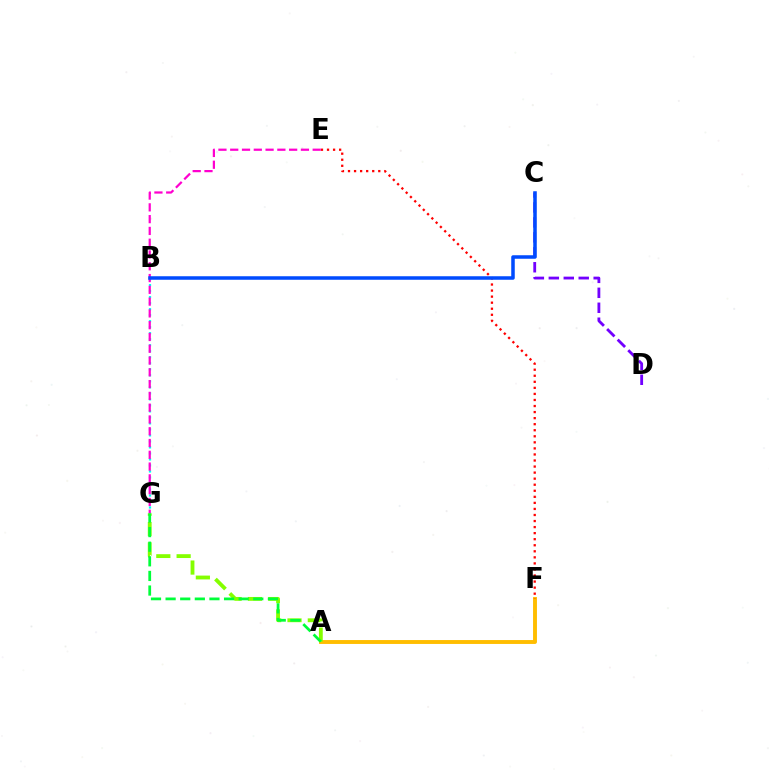{('C', 'D'): [{'color': '#7200ff', 'line_style': 'dashed', 'thickness': 2.03}], ('A', 'F'): [{'color': '#ffbd00', 'line_style': 'solid', 'thickness': 2.81}], ('A', 'G'): [{'color': '#84ff00', 'line_style': 'dashed', 'thickness': 2.76}, {'color': '#00ff39', 'line_style': 'dashed', 'thickness': 1.99}], ('E', 'F'): [{'color': '#ff0000', 'line_style': 'dotted', 'thickness': 1.64}], ('B', 'G'): [{'color': '#00fff6', 'line_style': 'dotted', 'thickness': 1.63}], ('E', 'G'): [{'color': '#ff00cf', 'line_style': 'dashed', 'thickness': 1.6}], ('B', 'C'): [{'color': '#004bff', 'line_style': 'solid', 'thickness': 2.53}]}